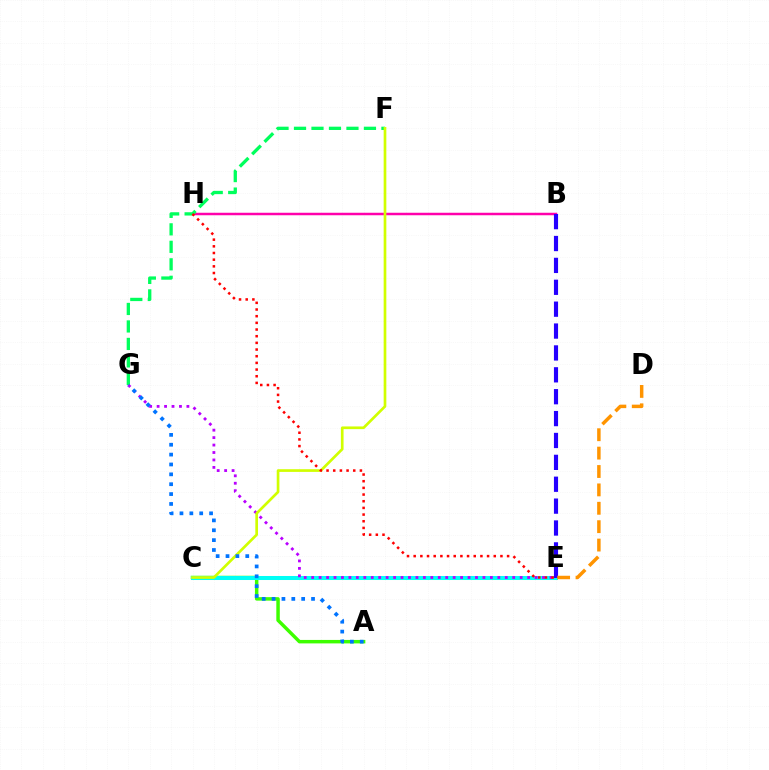{('A', 'C'): [{'color': '#3dff00', 'line_style': 'solid', 'thickness': 2.49}], ('C', 'E'): [{'color': '#00fff6', 'line_style': 'solid', 'thickness': 2.9}], ('B', 'H'): [{'color': '#ff00ac', 'line_style': 'solid', 'thickness': 1.79}], ('B', 'E'): [{'color': '#2500ff', 'line_style': 'dashed', 'thickness': 2.97}], ('F', 'G'): [{'color': '#00ff5c', 'line_style': 'dashed', 'thickness': 2.38}], ('D', 'E'): [{'color': '#ff9400', 'line_style': 'dashed', 'thickness': 2.5}], ('E', 'G'): [{'color': '#b900ff', 'line_style': 'dotted', 'thickness': 2.02}], ('C', 'F'): [{'color': '#d1ff00', 'line_style': 'solid', 'thickness': 1.93}], ('E', 'H'): [{'color': '#ff0000', 'line_style': 'dotted', 'thickness': 1.81}], ('A', 'G'): [{'color': '#0074ff', 'line_style': 'dotted', 'thickness': 2.68}]}